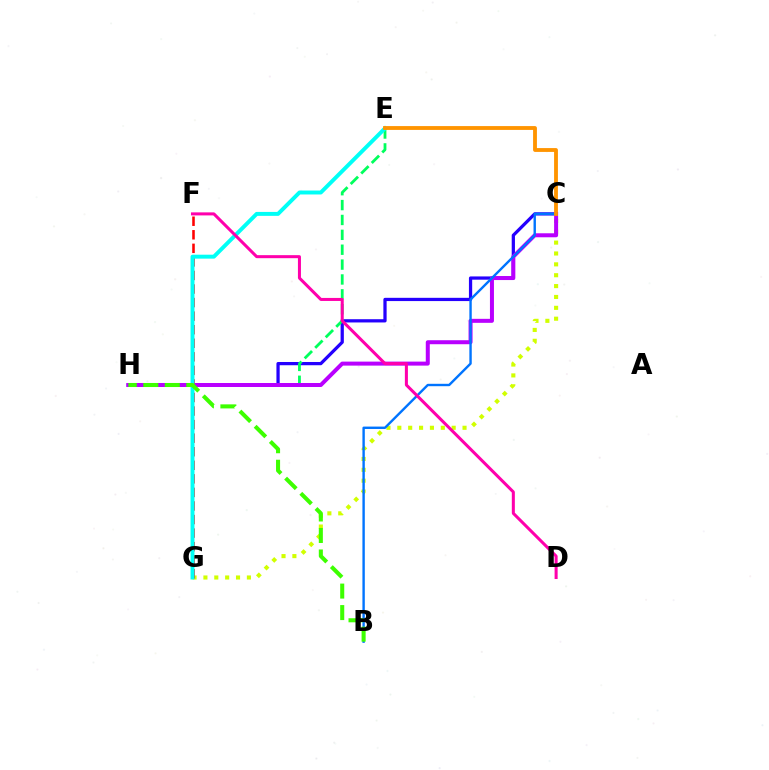{('C', 'H'): [{'color': '#2500ff', 'line_style': 'solid', 'thickness': 2.34}, {'color': '#b900ff', 'line_style': 'solid', 'thickness': 2.88}], ('C', 'G'): [{'color': '#d1ff00', 'line_style': 'dotted', 'thickness': 2.95}], ('E', 'H'): [{'color': '#00ff5c', 'line_style': 'dashed', 'thickness': 2.02}], ('F', 'G'): [{'color': '#ff0000', 'line_style': 'dashed', 'thickness': 1.84}], ('B', 'C'): [{'color': '#0074ff', 'line_style': 'solid', 'thickness': 1.73}], ('E', 'G'): [{'color': '#00fff6', 'line_style': 'solid', 'thickness': 2.84}], ('B', 'H'): [{'color': '#3dff00', 'line_style': 'dashed', 'thickness': 2.92}], ('C', 'E'): [{'color': '#ff9400', 'line_style': 'solid', 'thickness': 2.76}], ('D', 'F'): [{'color': '#ff00ac', 'line_style': 'solid', 'thickness': 2.18}]}